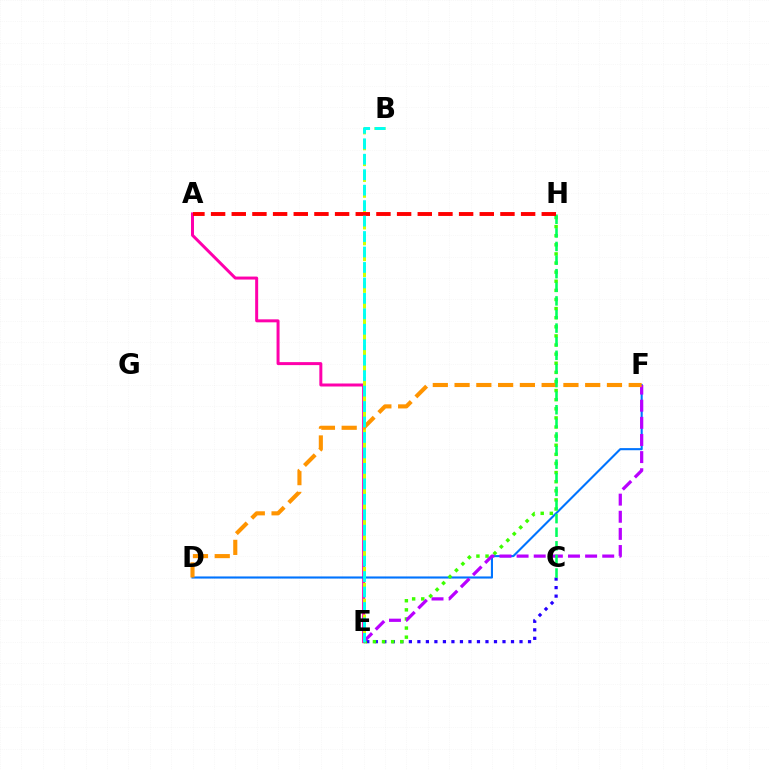{('A', 'E'): [{'color': '#ff00ac', 'line_style': 'solid', 'thickness': 2.15}], ('C', 'E'): [{'color': '#2500ff', 'line_style': 'dotted', 'thickness': 2.31}], ('D', 'F'): [{'color': '#0074ff', 'line_style': 'solid', 'thickness': 1.52}, {'color': '#ff9400', 'line_style': 'dashed', 'thickness': 2.96}], ('B', 'E'): [{'color': '#d1ff00', 'line_style': 'dashed', 'thickness': 2.15}, {'color': '#00fff6', 'line_style': 'dashed', 'thickness': 2.1}], ('E', 'H'): [{'color': '#3dff00', 'line_style': 'dotted', 'thickness': 2.48}], ('E', 'F'): [{'color': '#b900ff', 'line_style': 'dashed', 'thickness': 2.33}], ('C', 'H'): [{'color': '#00ff5c', 'line_style': 'dashed', 'thickness': 1.85}], ('A', 'H'): [{'color': '#ff0000', 'line_style': 'dashed', 'thickness': 2.81}]}